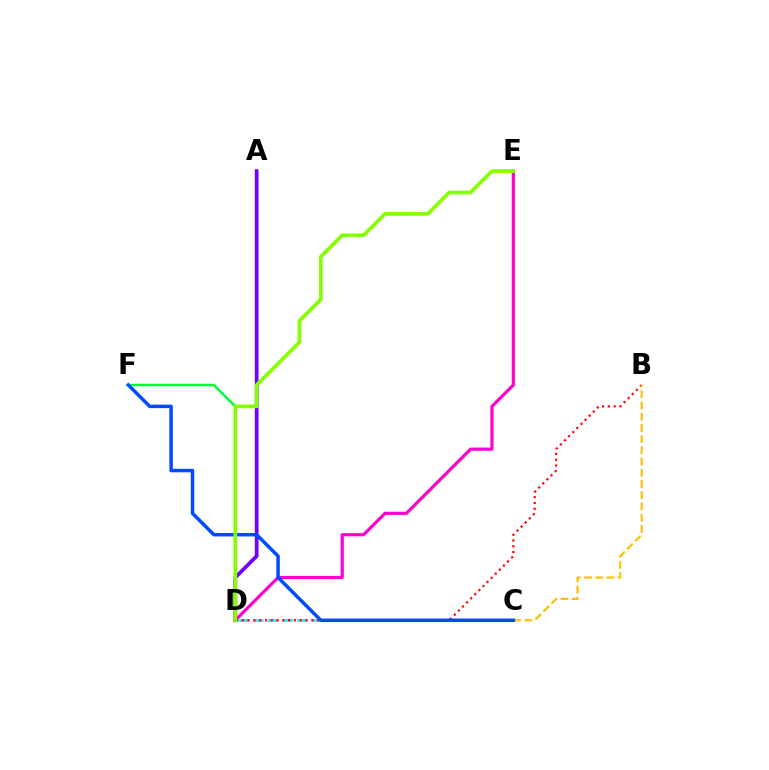{('C', 'D'): [{'color': '#00fff6', 'line_style': 'dashed', 'thickness': 2.0}], ('D', 'F'): [{'color': '#00ff39', 'line_style': 'solid', 'thickness': 1.76}], ('A', 'D'): [{'color': '#7200ff', 'line_style': 'solid', 'thickness': 2.71}], ('D', 'E'): [{'color': '#ff00cf', 'line_style': 'solid', 'thickness': 2.29}, {'color': '#84ff00', 'line_style': 'solid', 'thickness': 2.65}], ('B', 'D'): [{'color': '#ff0000', 'line_style': 'dotted', 'thickness': 1.57}], ('B', 'C'): [{'color': '#ffbd00', 'line_style': 'dashed', 'thickness': 1.52}], ('C', 'F'): [{'color': '#004bff', 'line_style': 'solid', 'thickness': 2.5}]}